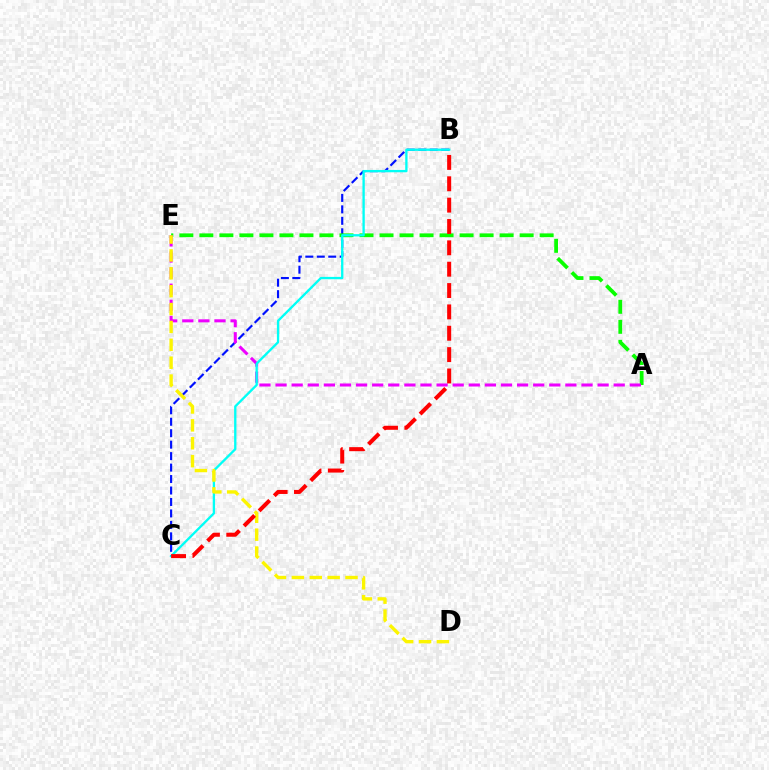{('B', 'C'): [{'color': '#0010ff', 'line_style': 'dashed', 'thickness': 1.56}, {'color': '#00fff6', 'line_style': 'solid', 'thickness': 1.67}, {'color': '#ff0000', 'line_style': 'dashed', 'thickness': 2.9}], ('A', 'E'): [{'color': '#08ff00', 'line_style': 'dashed', 'thickness': 2.72}, {'color': '#ee00ff', 'line_style': 'dashed', 'thickness': 2.19}], ('D', 'E'): [{'color': '#fcf500', 'line_style': 'dashed', 'thickness': 2.43}]}